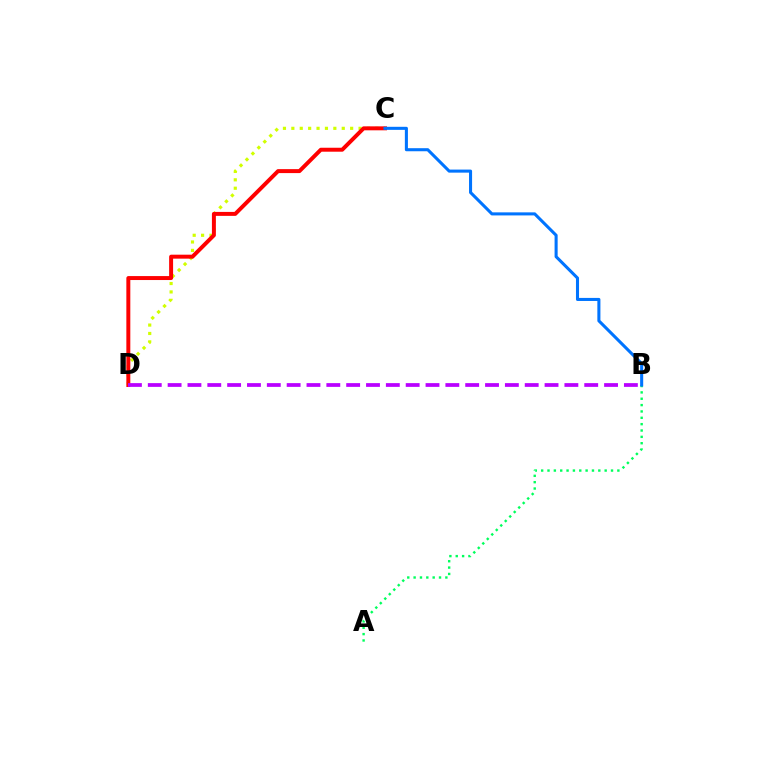{('C', 'D'): [{'color': '#d1ff00', 'line_style': 'dotted', 'thickness': 2.28}, {'color': '#ff0000', 'line_style': 'solid', 'thickness': 2.85}], ('B', 'D'): [{'color': '#b900ff', 'line_style': 'dashed', 'thickness': 2.7}], ('A', 'B'): [{'color': '#00ff5c', 'line_style': 'dotted', 'thickness': 1.73}], ('B', 'C'): [{'color': '#0074ff', 'line_style': 'solid', 'thickness': 2.2}]}